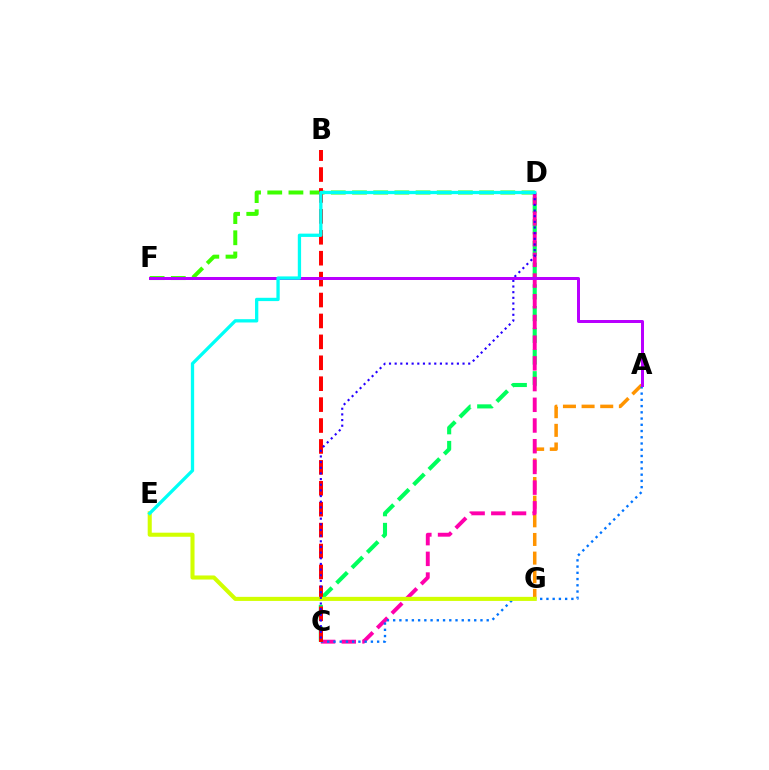{('C', 'D'): [{'color': '#00ff5c', 'line_style': 'dashed', 'thickness': 2.95}, {'color': '#ff00ac', 'line_style': 'dashed', 'thickness': 2.81}, {'color': '#2500ff', 'line_style': 'dotted', 'thickness': 1.54}], ('A', 'G'): [{'color': '#ff9400', 'line_style': 'dashed', 'thickness': 2.53}], ('D', 'F'): [{'color': '#3dff00', 'line_style': 'dashed', 'thickness': 2.88}], ('A', 'C'): [{'color': '#0074ff', 'line_style': 'dotted', 'thickness': 1.69}], ('B', 'C'): [{'color': '#ff0000', 'line_style': 'dashed', 'thickness': 2.84}], ('E', 'G'): [{'color': '#d1ff00', 'line_style': 'solid', 'thickness': 2.93}], ('A', 'F'): [{'color': '#b900ff', 'line_style': 'solid', 'thickness': 2.16}], ('D', 'E'): [{'color': '#00fff6', 'line_style': 'solid', 'thickness': 2.38}]}